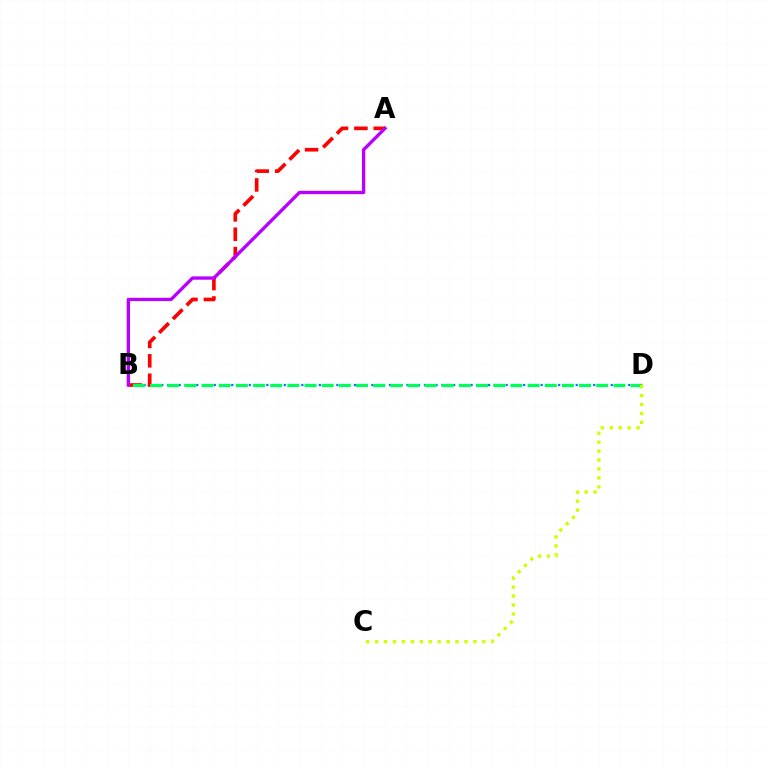{('B', 'D'): [{'color': '#0074ff', 'line_style': 'dotted', 'thickness': 1.59}, {'color': '#00ff5c', 'line_style': 'dashed', 'thickness': 2.33}], ('A', 'B'): [{'color': '#ff0000', 'line_style': 'dashed', 'thickness': 2.63}, {'color': '#b900ff', 'line_style': 'solid', 'thickness': 2.39}], ('C', 'D'): [{'color': '#d1ff00', 'line_style': 'dotted', 'thickness': 2.43}]}